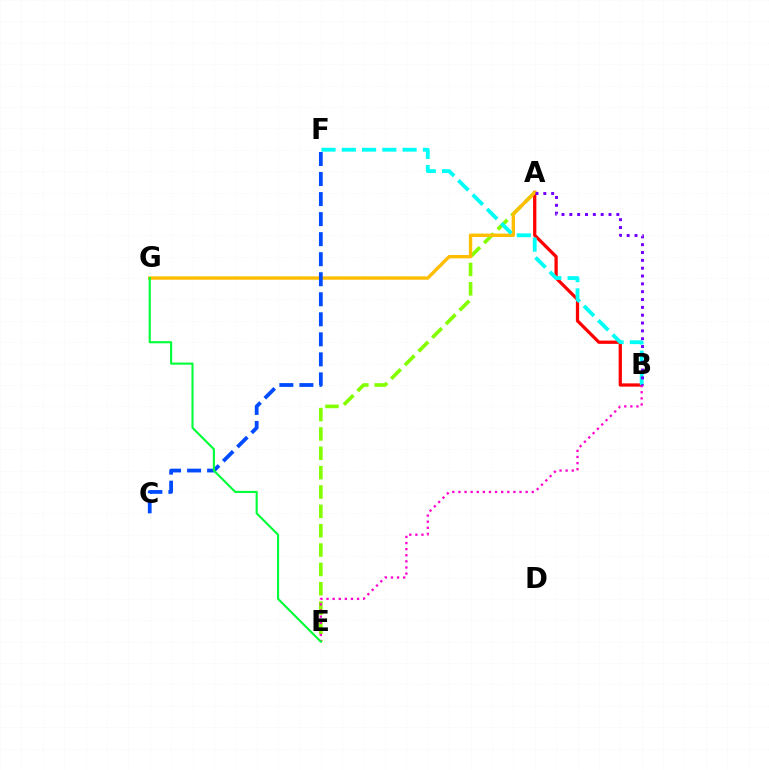{('A', 'E'): [{'color': '#84ff00', 'line_style': 'dashed', 'thickness': 2.63}], ('A', 'B'): [{'color': '#ff0000', 'line_style': 'solid', 'thickness': 2.34}, {'color': '#7200ff', 'line_style': 'dotted', 'thickness': 2.13}], ('A', 'G'): [{'color': '#ffbd00', 'line_style': 'solid', 'thickness': 2.42}], ('B', 'E'): [{'color': '#ff00cf', 'line_style': 'dotted', 'thickness': 1.66}], ('B', 'F'): [{'color': '#00fff6', 'line_style': 'dashed', 'thickness': 2.75}], ('C', 'F'): [{'color': '#004bff', 'line_style': 'dashed', 'thickness': 2.72}], ('E', 'G'): [{'color': '#00ff39', 'line_style': 'solid', 'thickness': 1.52}]}